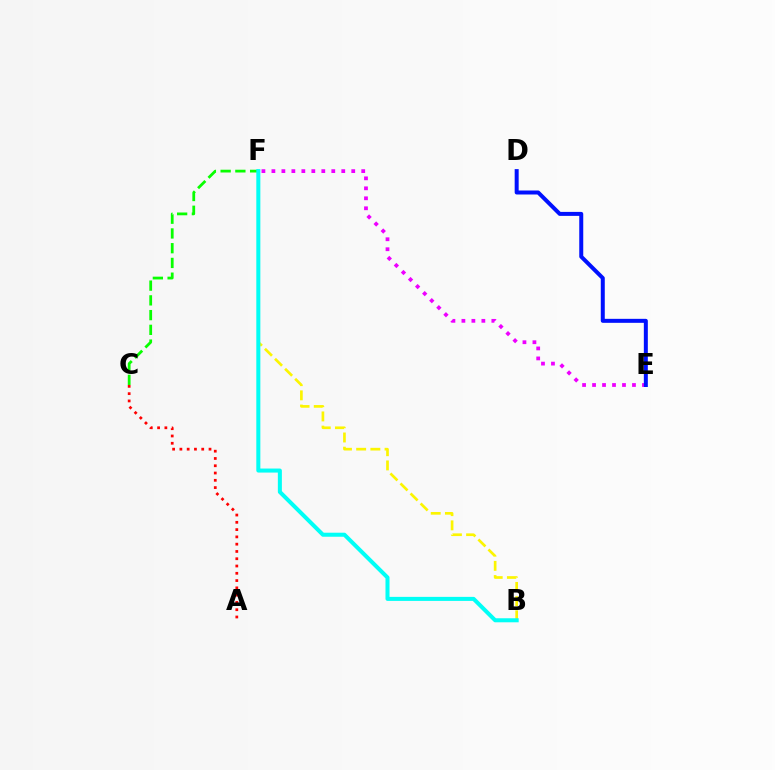{('E', 'F'): [{'color': '#ee00ff', 'line_style': 'dotted', 'thickness': 2.71}], ('B', 'F'): [{'color': '#fcf500', 'line_style': 'dashed', 'thickness': 1.93}, {'color': '#00fff6', 'line_style': 'solid', 'thickness': 2.9}], ('D', 'E'): [{'color': '#0010ff', 'line_style': 'solid', 'thickness': 2.87}], ('C', 'F'): [{'color': '#08ff00', 'line_style': 'dashed', 'thickness': 2.0}], ('A', 'C'): [{'color': '#ff0000', 'line_style': 'dotted', 'thickness': 1.98}]}